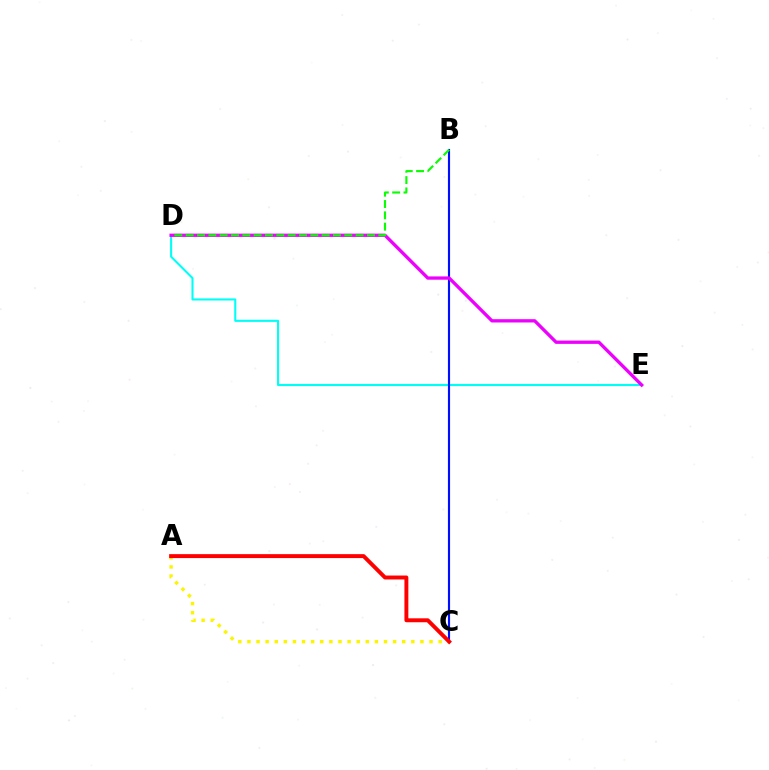{('D', 'E'): [{'color': '#00fff6', 'line_style': 'solid', 'thickness': 1.51}, {'color': '#ee00ff', 'line_style': 'solid', 'thickness': 2.38}], ('B', 'C'): [{'color': '#0010ff', 'line_style': 'solid', 'thickness': 1.55}], ('A', 'C'): [{'color': '#fcf500', 'line_style': 'dotted', 'thickness': 2.47}, {'color': '#ff0000', 'line_style': 'solid', 'thickness': 2.83}], ('B', 'D'): [{'color': '#08ff00', 'line_style': 'dashed', 'thickness': 1.54}]}